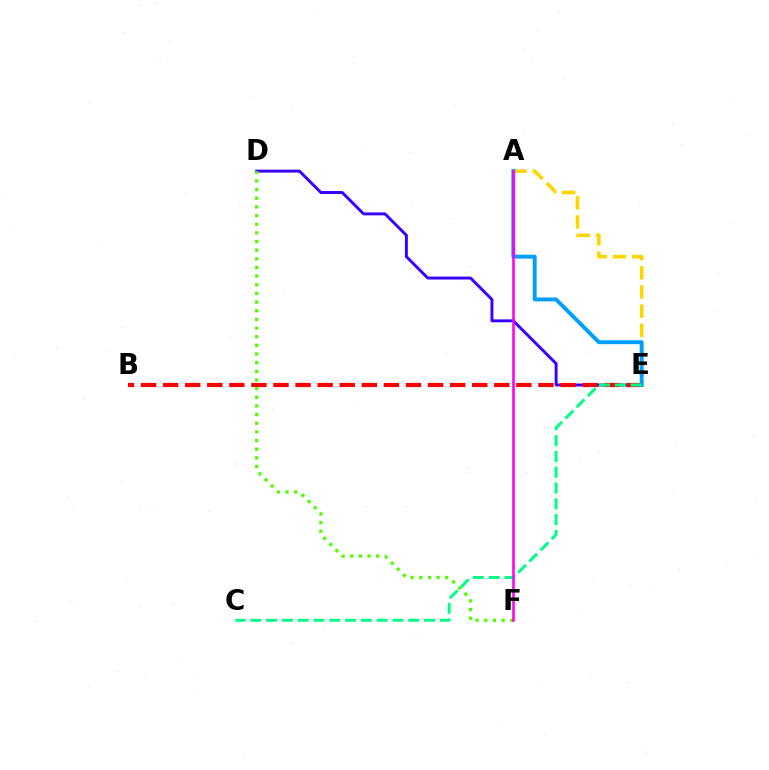{('D', 'E'): [{'color': '#3700ff', 'line_style': 'solid', 'thickness': 2.11}], ('B', 'E'): [{'color': '#ff0000', 'line_style': 'dashed', 'thickness': 3.0}], ('D', 'F'): [{'color': '#4fff00', 'line_style': 'dotted', 'thickness': 2.35}], ('A', 'E'): [{'color': '#ffd500', 'line_style': 'dashed', 'thickness': 2.6}, {'color': '#009eff', 'line_style': 'solid', 'thickness': 2.8}], ('C', 'E'): [{'color': '#00ff86', 'line_style': 'dashed', 'thickness': 2.15}], ('A', 'F'): [{'color': '#ff00ed', 'line_style': 'solid', 'thickness': 1.85}]}